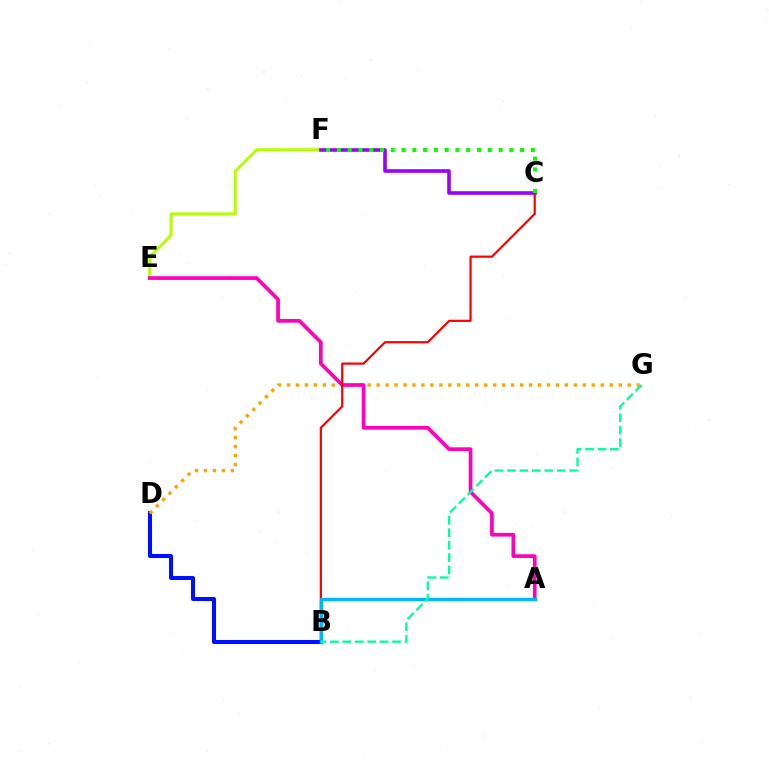{('B', 'D'): [{'color': '#0010ff', 'line_style': 'solid', 'thickness': 2.92}], ('E', 'F'): [{'color': '#b3ff00', 'line_style': 'solid', 'thickness': 2.14}], ('D', 'G'): [{'color': '#ffa500', 'line_style': 'dotted', 'thickness': 2.44}], ('A', 'E'): [{'color': '#ff00bd', 'line_style': 'solid', 'thickness': 2.67}], ('B', 'C'): [{'color': '#ff0000', 'line_style': 'solid', 'thickness': 1.58}], ('A', 'B'): [{'color': '#00b5ff', 'line_style': 'solid', 'thickness': 2.43}], ('B', 'G'): [{'color': '#00ff9d', 'line_style': 'dashed', 'thickness': 1.69}], ('C', 'F'): [{'color': '#9b00ff', 'line_style': 'solid', 'thickness': 2.6}, {'color': '#08ff00', 'line_style': 'dotted', 'thickness': 2.93}]}